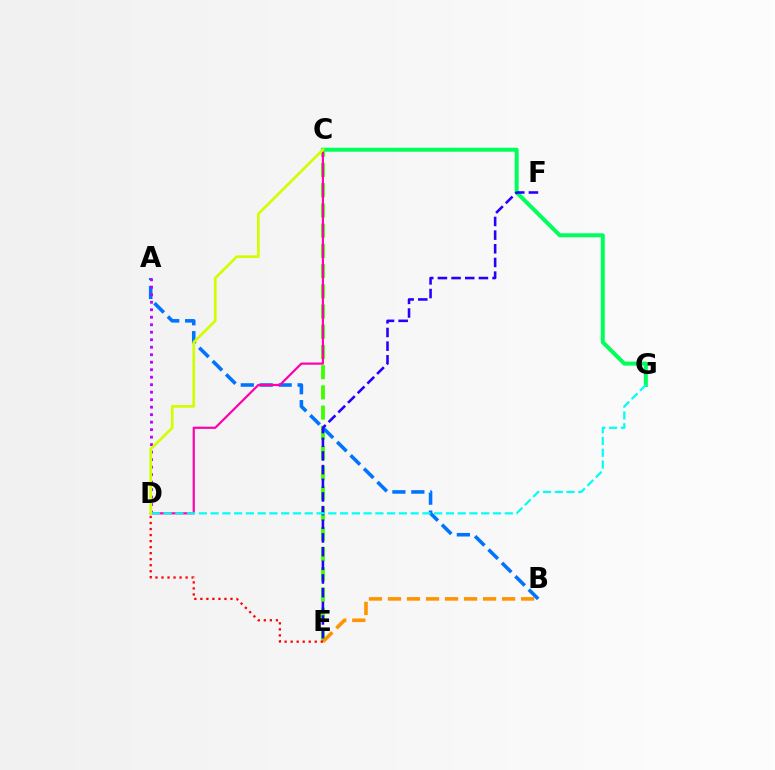{('C', 'E'): [{'color': '#3dff00', 'line_style': 'dashed', 'thickness': 2.75}], ('A', 'B'): [{'color': '#0074ff', 'line_style': 'dashed', 'thickness': 2.57}], ('C', 'D'): [{'color': '#ff00ac', 'line_style': 'solid', 'thickness': 1.58}, {'color': '#d1ff00', 'line_style': 'solid', 'thickness': 1.93}], ('C', 'G'): [{'color': '#00ff5c', 'line_style': 'solid', 'thickness': 2.88}], ('B', 'E'): [{'color': '#ff9400', 'line_style': 'dashed', 'thickness': 2.58}], ('D', 'E'): [{'color': '#ff0000', 'line_style': 'dotted', 'thickness': 1.64}], ('E', 'F'): [{'color': '#2500ff', 'line_style': 'dashed', 'thickness': 1.86}], ('A', 'D'): [{'color': '#b900ff', 'line_style': 'dotted', 'thickness': 2.04}], ('D', 'G'): [{'color': '#00fff6', 'line_style': 'dashed', 'thickness': 1.6}]}